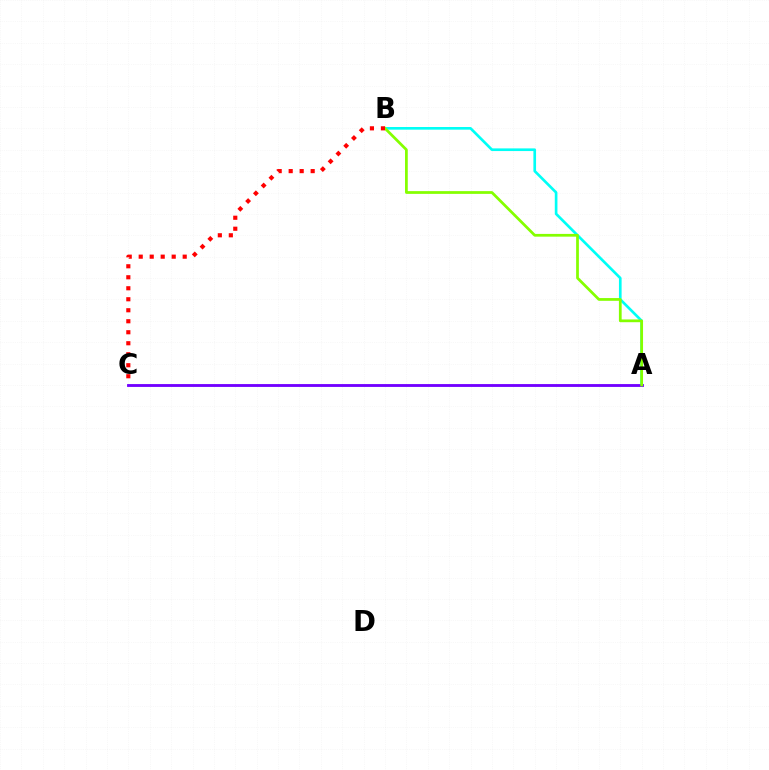{('A', 'B'): [{'color': '#00fff6', 'line_style': 'solid', 'thickness': 1.92}, {'color': '#84ff00', 'line_style': 'solid', 'thickness': 1.98}], ('A', 'C'): [{'color': '#7200ff', 'line_style': 'solid', 'thickness': 2.05}], ('B', 'C'): [{'color': '#ff0000', 'line_style': 'dotted', 'thickness': 2.99}]}